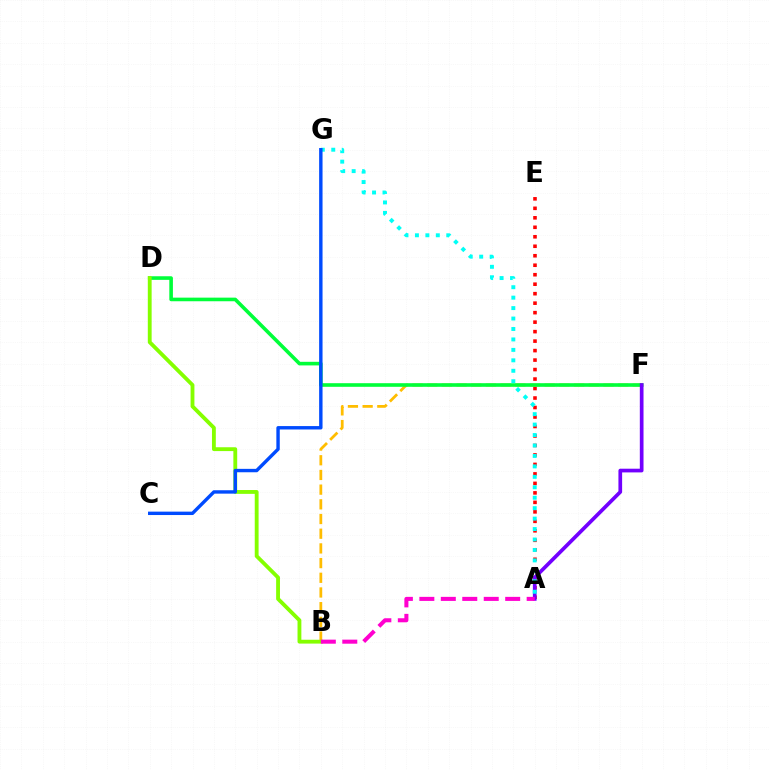{('B', 'F'): [{'color': '#ffbd00', 'line_style': 'dashed', 'thickness': 2.0}], ('A', 'E'): [{'color': '#ff0000', 'line_style': 'dotted', 'thickness': 2.58}], ('D', 'F'): [{'color': '#00ff39', 'line_style': 'solid', 'thickness': 2.6}], ('B', 'D'): [{'color': '#84ff00', 'line_style': 'solid', 'thickness': 2.76}], ('A', 'F'): [{'color': '#7200ff', 'line_style': 'solid', 'thickness': 2.66}], ('A', 'G'): [{'color': '#00fff6', 'line_style': 'dotted', 'thickness': 2.84}], ('C', 'G'): [{'color': '#004bff', 'line_style': 'solid', 'thickness': 2.45}], ('A', 'B'): [{'color': '#ff00cf', 'line_style': 'dashed', 'thickness': 2.92}]}